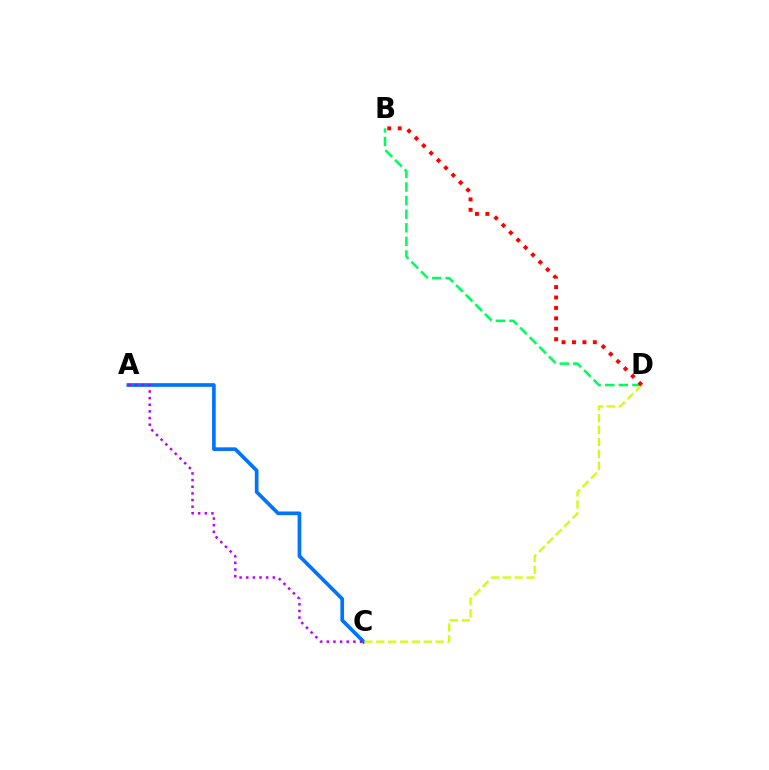{('A', 'C'): [{'color': '#0074ff', 'line_style': 'solid', 'thickness': 2.65}, {'color': '#b900ff', 'line_style': 'dotted', 'thickness': 1.81}], ('B', 'D'): [{'color': '#00ff5c', 'line_style': 'dashed', 'thickness': 1.85}, {'color': '#ff0000', 'line_style': 'dotted', 'thickness': 2.83}], ('C', 'D'): [{'color': '#d1ff00', 'line_style': 'dashed', 'thickness': 1.61}]}